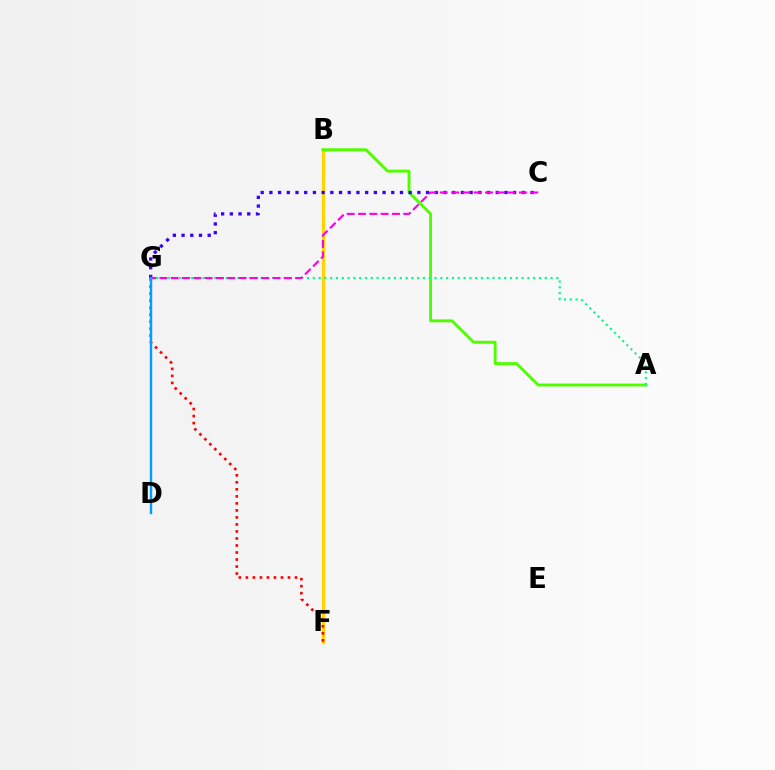{('B', 'F'): [{'color': '#ffd500', 'line_style': 'solid', 'thickness': 2.38}], ('A', 'B'): [{'color': '#4fff00', 'line_style': 'solid', 'thickness': 2.09}], ('C', 'G'): [{'color': '#3700ff', 'line_style': 'dotted', 'thickness': 2.37}, {'color': '#ff00ed', 'line_style': 'dashed', 'thickness': 1.54}], ('A', 'G'): [{'color': '#00ff86', 'line_style': 'dotted', 'thickness': 1.58}], ('F', 'G'): [{'color': '#ff0000', 'line_style': 'dotted', 'thickness': 1.91}], ('D', 'G'): [{'color': '#009eff', 'line_style': 'solid', 'thickness': 1.74}]}